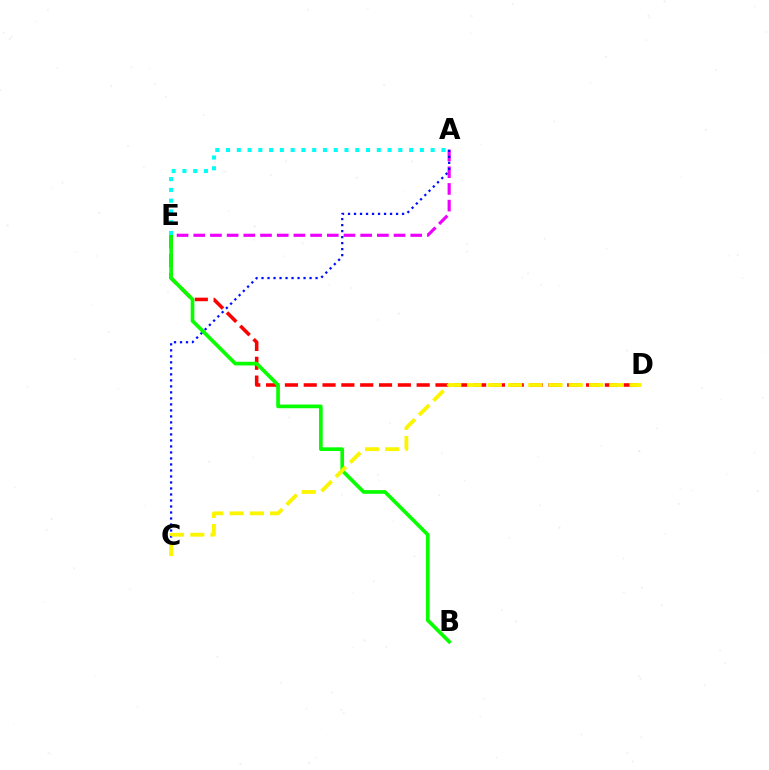{('D', 'E'): [{'color': '#ff0000', 'line_style': 'dashed', 'thickness': 2.56}], ('A', 'E'): [{'color': '#ee00ff', 'line_style': 'dashed', 'thickness': 2.27}, {'color': '#00fff6', 'line_style': 'dotted', 'thickness': 2.93}], ('A', 'C'): [{'color': '#0010ff', 'line_style': 'dotted', 'thickness': 1.63}], ('B', 'E'): [{'color': '#08ff00', 'line_style': 'solid', 'thickness': 2.65}], ('C', 'D'): [{'color': '#fcf500', 'line_style': 'dashed', 'thickness': 2.75}]}